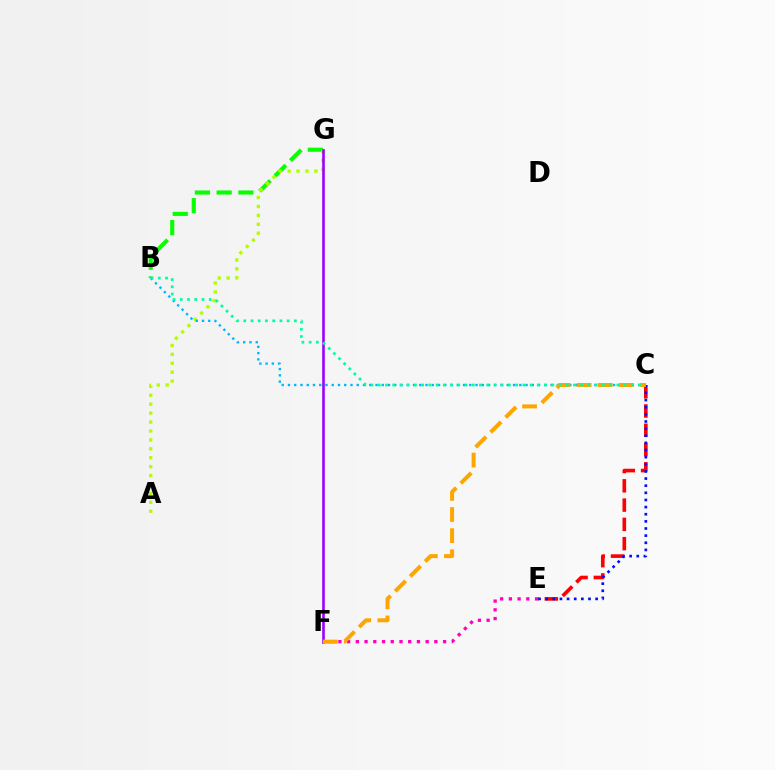{('E', 'F'): [{'color': '#ff00bd', 'line_style': 'dotted', 'thickness': 2.37}], ('B', 'G'): [{'color': '#08ff00', 'line_style': 'dashed', 'thickness': 2.96}], ('A', 'G'): [{'color': '#b3ff00', 'line_style': 'dotted', 'thickness': 2.42}], ('C', 'E'): [{'color': '#ff0000', 'line_style': 'dashed', 'thickness': 2.62}, {'color': '#0010ff', 'line_style': 'dotted', 'thickness': 1.94}], ('F', 'G'): [{'color': '#9b00ff', 'line_style': 'solid', 'thickness': 1.87}], ('B', 'C'): [{'color': '#00b5ff', 'line_style': 'dotted', 'thickness': 1.7}, {'color': '#00ff9d', 'line_style': 'dotted', 'thickness': 1.96}], ('C', 'F'): [{'color': '#ffa500', 'line_style': 'dashed', 'thickness': 2.87}]}